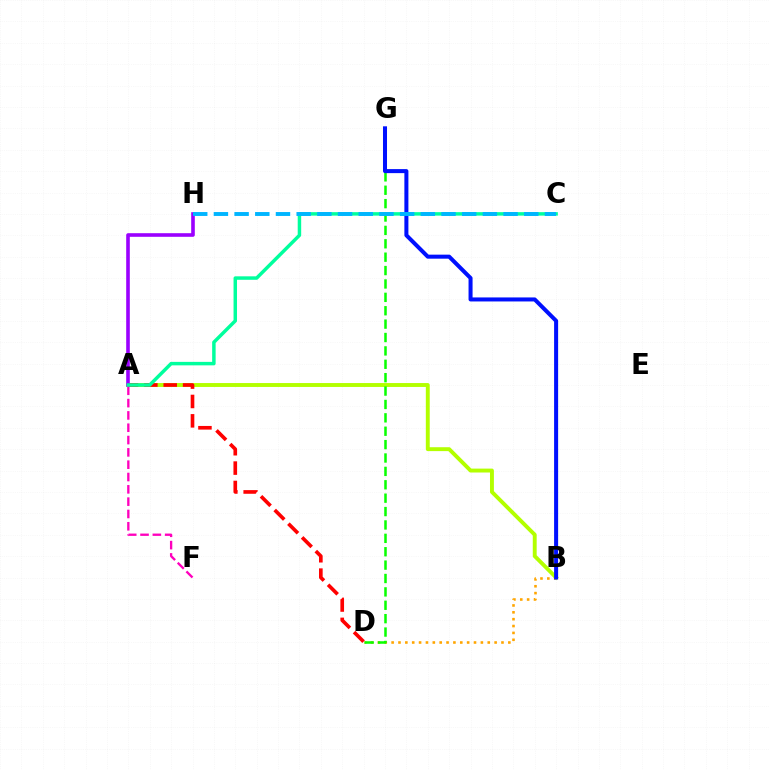{('B', 'D'): [{'color': '#ffa500', 'line_style': 'dotted', 'thickness': 1.87}], ('A', 'B'): [{'color': '#b3ff00', 'line_style': 'solid', 'thickness': 2.81}], ('A', 'D'): [{'color': '#ff0000', 'line_style': 'dashed', 'thickness': 2.63}], ('A', 'H'): [{'color': '#9b00ff', 'line_style': 'solid', 'thickness': 2.6}], ('D', 'G'): [{'color': '#08ff00', 'line_style': 'dashed', 'thickness': 1.82}], ('A', 'F'): [{'color': '#ff00bd', 'line_style': 'dashed', 'thickness': 1.67}], ('A', 'C'): [{'color': '#00ff9d', 'line_style': 'solid', 'thickness': 2.5}], ('B', 'G'): [{'color': '#0010ff', 'line_style': 'solid', 'thickness': 2.9}], ('C', 'H'): [{'color': '#00b5ff', 'line_style': 'dashed', 'thickness': 2.81}]}